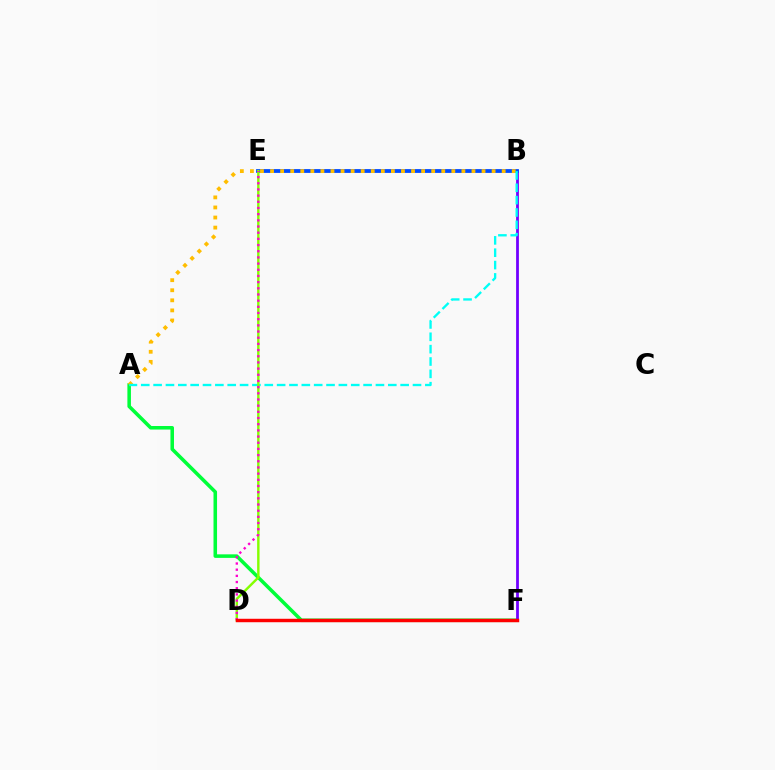{('A', 'F'): [{'color': '#00ff39', 'line_style': 'solid', 'thickness': 2.55}], ('B', 'F'): [{'color': '#7200ff', 'line_style': 'solid', 'thickness': 2.0}], ('B', 'E'): [{'color': '#004bff', 'line_style': 'solid', 'thickness': 2.72}], ('A', 'B'): [{'color': '#ffbd00', 'line_style': 'dotted', 'thickness': 2.74}, {'color': '#00fff6', 'line_style': 'dashed', 'thickness': 1.68}], ('D', 'E'): [{'color': '#84ff00', 'line_style': 'solid', 'thickness': 1.75}, {'color': '#ff00cf', 'line_style': 'dotted', 'thickness': 1.68}], ('D', 'F'): [{'color': '#ff0000', 'line_style': 'solid', 'thickness': 2.48}]}